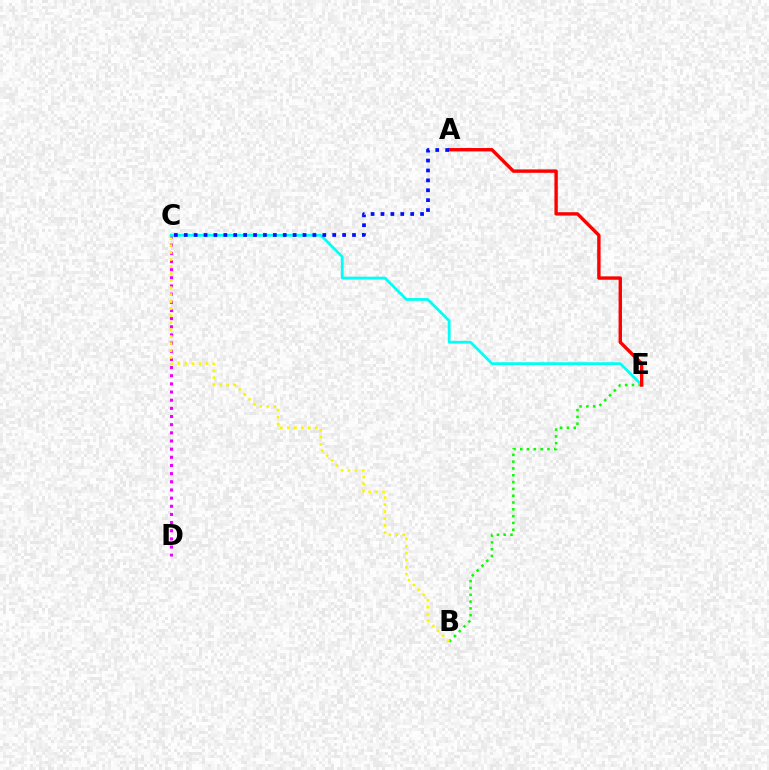{('B', 'E'): [{'color': '#08ff00', 'line_style': 'dotted', 'thickness': 1.85}], ('C', 'D'): [{'color': '#ee00ff', 'line_style': 'dotted', 'thickness': 2.22}], ('C', 'E'): [{'color': '#00fff6', 'line_style': 'solid', 'thickness': 1.99}], ('A', 'E'): [{'color': '#ff0000', 'line_style': 'solid', 'thickness': 2.44}], ('A', 'C'): [{'color': '#0010ff', 'line_style': 'dotted', 'thickness': 2.69}], ('B', 'C'): [{'color': '#fcf500', 'line_style': 'dotted', 'thickness': 1.9}]}